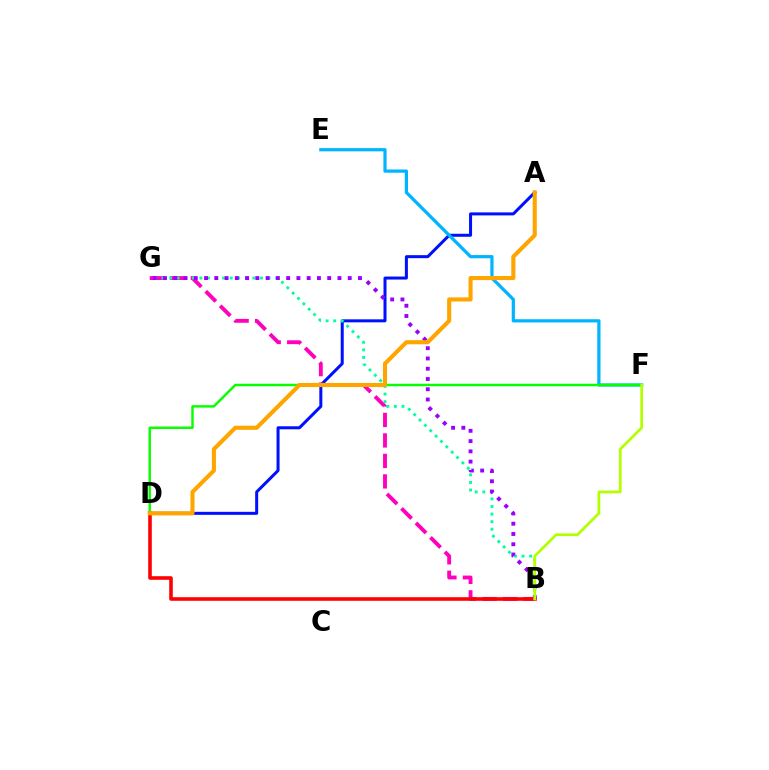{('A', 'D'): [{'color': '#0010ff', 'line_style': 'solid', 'thickness': 2.17}, {'color': '#ffa500', 'line_style': 'solid', 'thickness': 2.95}], ('E', 'F'): [{'color': '#00b5ff', 'line_style': 'solid', 'thickness': 2.32}], ('B', 'G'): [{'color': '#ff00bd', 'line_style': 'dashed', 'thickness': 2.78}, {'color': '#00ff9d', 'line_style': 'dotted', 'thickness': 2.06}, {'color': '#9b00ff', 'line_style': 'dotted', 'thickness': 2.79}], ('B', 'D'): [{'color': '#ff0000', 'line_style': 'solid', 'thickness': 2.58}], ('D', 'F'): [{'color': '#08ff00', 'line_style': 'solid', 'thickness': 1.77}], ('B', 'F'): [{'color': '#b3ff00', 'line_style': 'solid', 'thickness': 1.97}]}